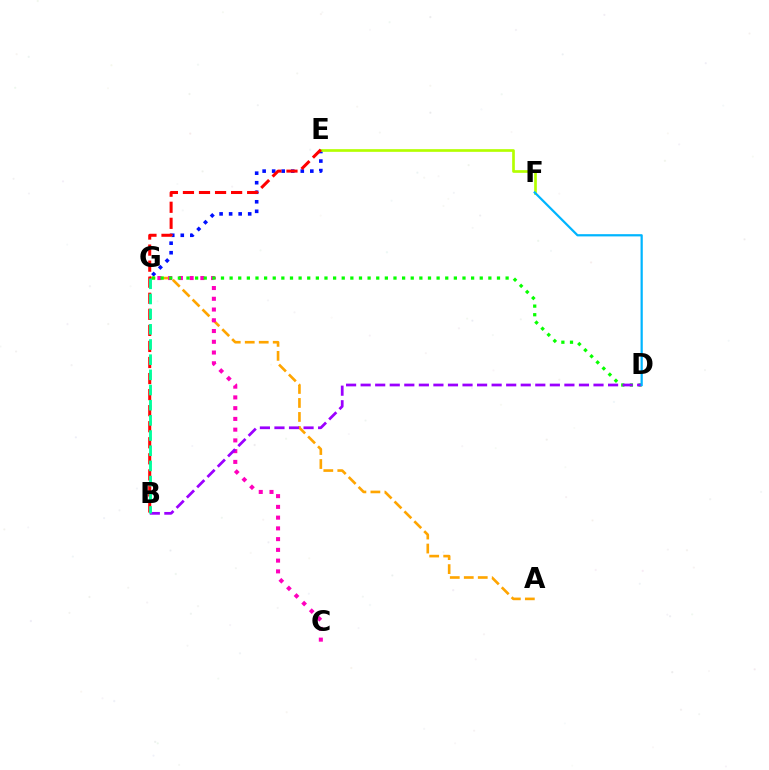{('E', 'G'): [{'color': '#0010ff', 'line_style': 'dotted', 'thickness': 2.59}], ('E', 'F'): [{'color': '#b3ff00', 'line_style': 'solid', 'thickness': 1.93}], ('A', 'G'): [{'color': '#ffa500', 'line_style': 'dashed', 'thickness': 1.9}], ('C', 'G'): [{'color': '#ff00bd', 'line_style': 'dotted', 'thickness': 2.92}], ('D', 'G'): [{'color': '#08ff00', 'line_style': 'dotted', 'thickness': 2.34}], ('B', 'E'): [{'color': '#ff0000', 'line_style': 'dashed', 'thickness': 2.18}], ('B', 'D'): [{'color': '#9b00ff', 'line_style': 'dashed', 'thickness': 1.98}], ('B', 'G'): [{'color': '#00ff9d', 'line_style': 'dashed', 'thickness': 2.06}], ('D', 'F'): [{'color': '#00b5ff', 'line_style': 'solid', 'thickness': 1.61}]}